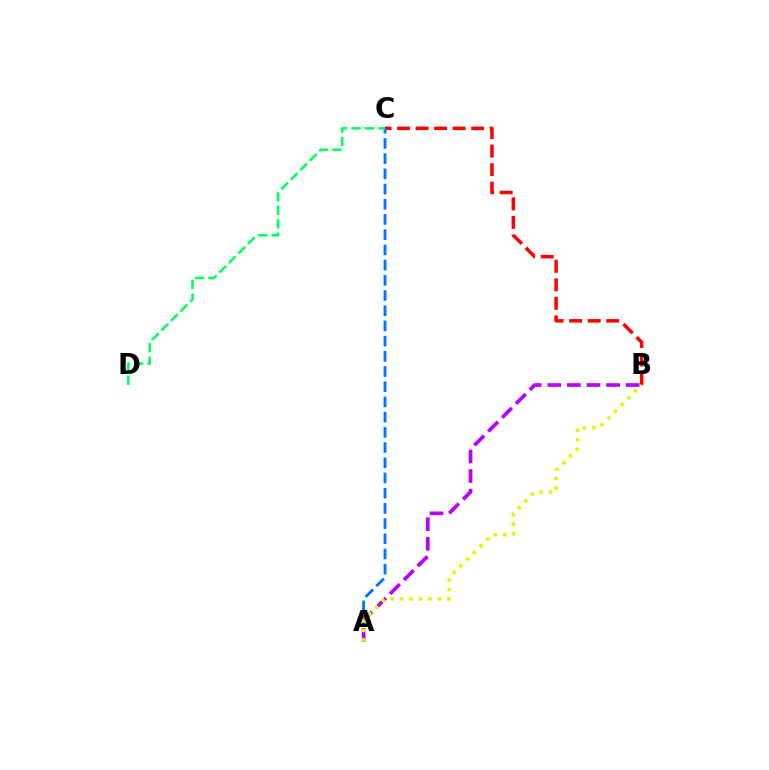{('B', 'C'): [{'color': '#ff0000', 'line_style': 'dashed', 'thickness': 2.52}], ('A', 'C'): [{'color': '#0074ff', 'line_style': 'dashed', 'thickness': 2.07}], ('A', 'B'): [{'color': '#b900ff', 'line_style': 'dashed', 'thickness': 2.66}, {'color': '#d1ff00', 'line_style': 'dotted', 'thickness': 2.58}], ('C', 'D'): [{'color': '#00ff5c', 'line_style': 'dashed', 'thickness': 1.83}]}